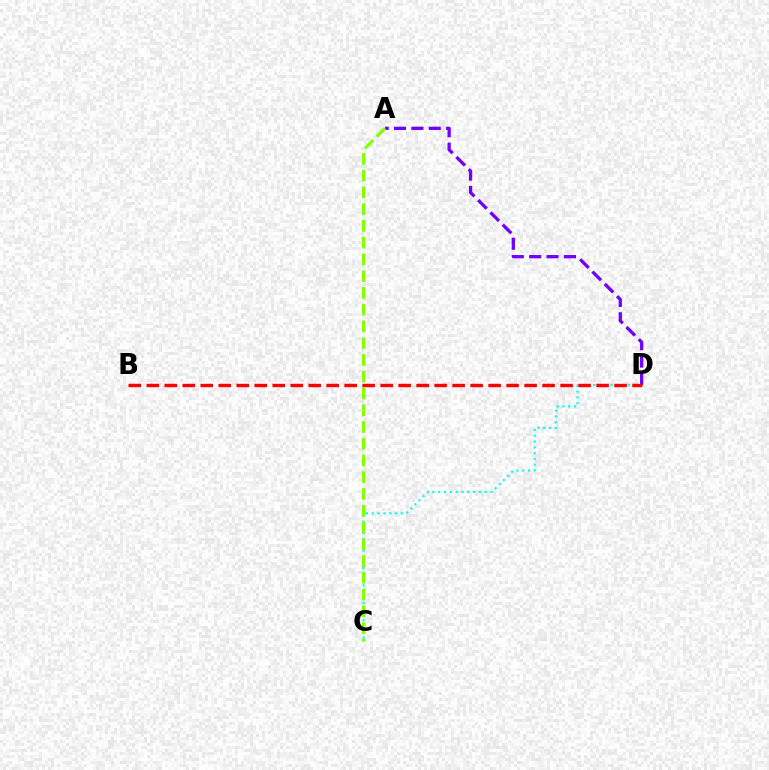{('A', 'D'): [{'color': '#7200ff', 'line_style': 'dashed', 'thickness': 2.36}], ('C', 'D'): [{'color': '#00fff6', 'line_style': 'dotted', 'thickness': 1.58}], ('A', 'C'): [{'color': '#84ff00', 'line_style': 'dashed', 'thickness': 2.28}], ('B', 'D'): [{'color': '#ff0000', 'line_style': 'dashed', 'thickness': 2.44}]}